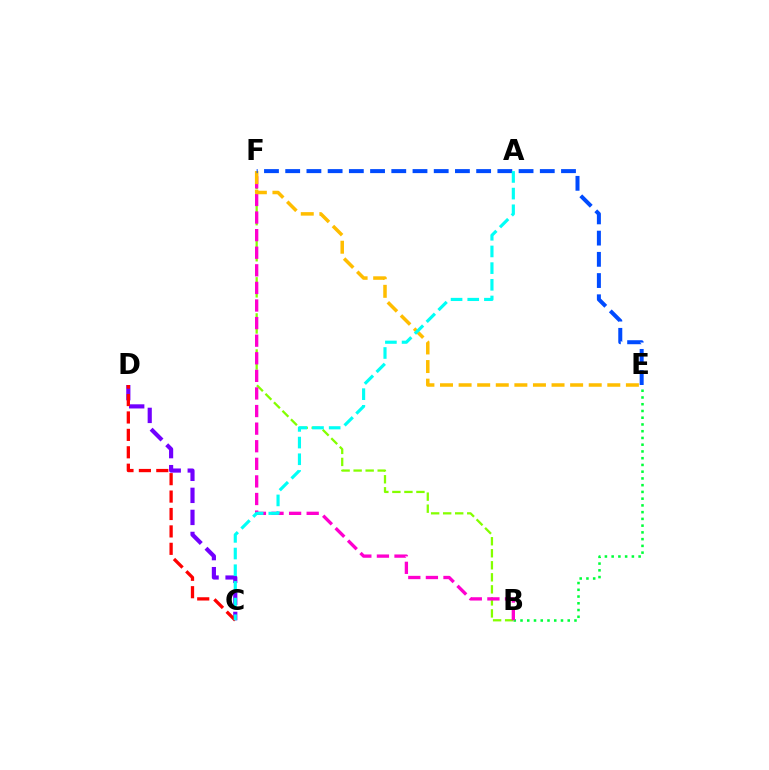{('B', 'E'): [{'color': '#00ff39', 'line_style': 'dotted', 'thickness': 1.83}], ('B', 'F'): [{'color': '#84ff00', 'line_style': 'dashed', 'thickness': 1.63}, {'color': '#ff00cf', 'line_style': 'dashed', 'thickness': 2.39}], ('C', 'D'): [{'color': '#7200ff', 'line_style': 'dashed', 'thickness': 2.99}, {'color': '#ff0000', 'line_style': 'dashed', 'thickness': 2.37}], ('E', 'F'): [{'color': '#ffbd00', 'line_style': 'dashed', 'thickness': 2.53}, {'color': '#004bff', 'line_style': 'dashed', 'thickness': 2.88}], ('A', 'C'): [{'color': '#00fff6', 'line_style': 'dashed', 'thickness': 2.27}]}